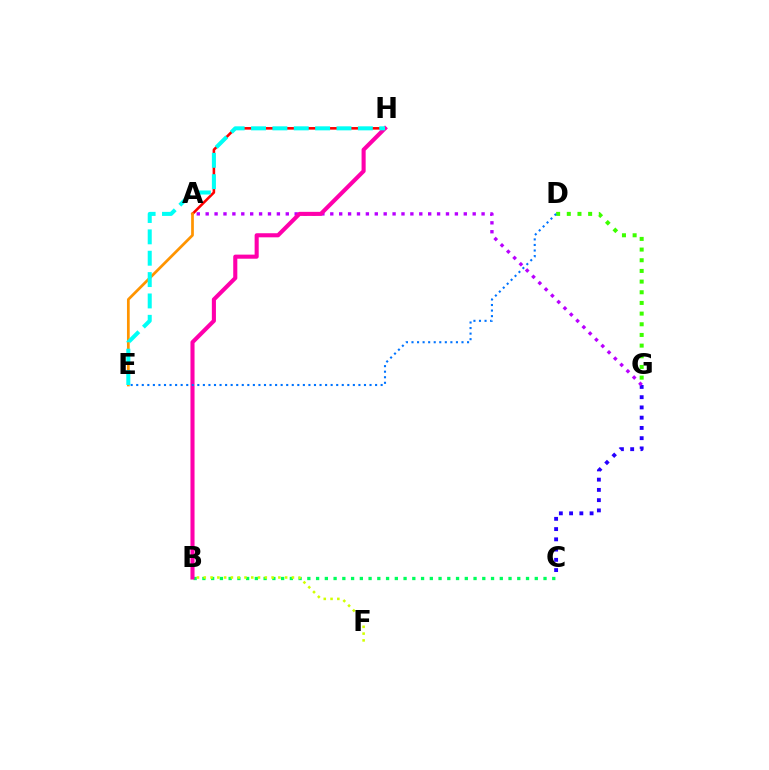{('D', 'G'): [{'color': '#3dff00', 'line_style': 'dotted', 'thickness': 2.9}], ('A', 'H'): [{'color': '#ff0000', 'line_style': 'solid', 'thickness': 1.86}], ('B', 'C'): [{'color': '#00ff5c', 'line_style': 'dotted', 'thickness': 2.38}], ('B', 'F'): [{'color': '#d1ff00', 'line_style': 'dotted', 'thickness': 1.84}], ('A', 'E'): [{'color': '#ff9400', 'line_style': 'solid', 'thickness': 1.96}], ('C', 'G'): [{'color': '#2500ff', 'line_style': 'dotted', 'thickness': 2.78}], ('A', 'G'): [{'color': '#b900ff', 'line_style': 'dotted', 'thickness': 2.42}], ('B', 'H'): [{'color': '#ff00ac', 'line_style': 'solid', 'thickness': 2.94}], ('D', 'E'): [{'color': '#0074ff', 'line_style': 'dotted', 'thickness': 1.51}], ('E', 'H'): [{'color': '#00fff6', 'line_style': 'dashed', 'thickness': 2.9}]}